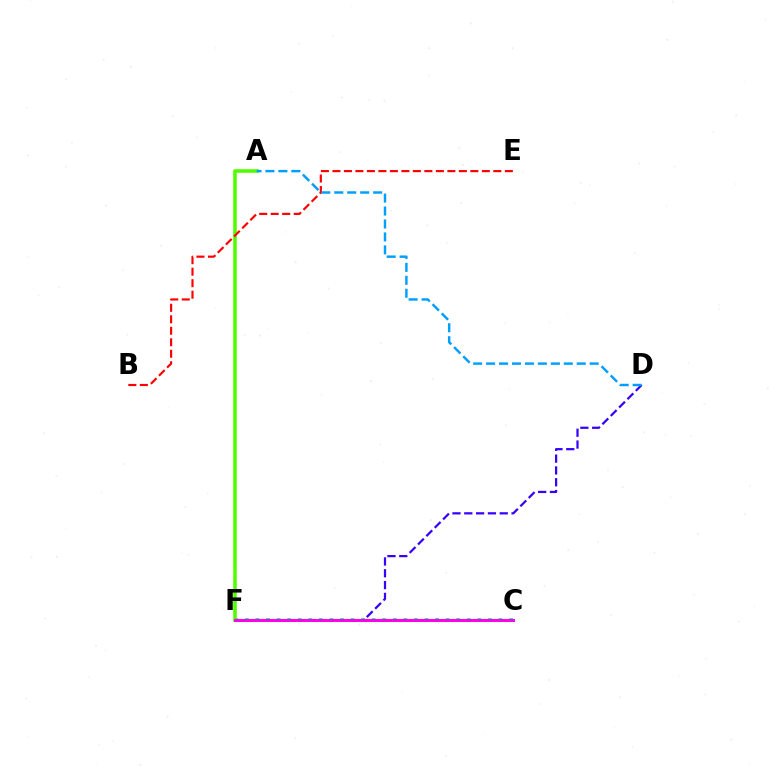{('A', 'F'): [{'color': '#ffd500', 'line_style': 'solid', 'thickness': 1.61}, {'color': '#4fff00', 'line_style': 'solid', 'thickness': 2.54}], ('C', 'F'): [{'color': '#00ff86', 'line_style': 'dotted', 'thickness': 2.87}, {'color': '#ff00ed', 'line_style': 'solid', 'thickness': 2.18}], ('D', 'F'): [{'color': '#3700ff', 'line_style': 'dashed', 'thickness': 1.61}], ('B', 'E'): [{'color': '#ff0000', 'line_style': 'dashed', 'thickness': 1.56}], ('A', 'D'): [{'color': '#009eff', 'line_style': 'dashed', 'thickness': 1.76}]}